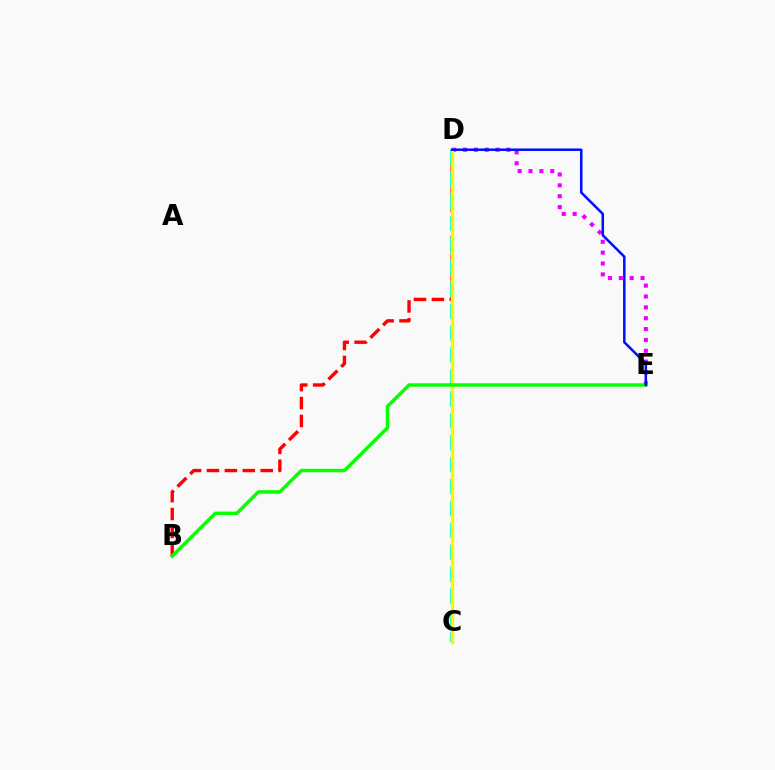{('D', 'E'): [{'color': '#ee00ff', 'line_style': 'dotted', 'thickness': 2.95}, {'color': '#0010ff', 'line_style': 'solid', 'thickness': 1.81}], ('B', 'D'): [{'color': '#ff0000', 'line_style': 'dashed', 'thickness': 2.43}], ('C', 'D'): [{'color': '#00fff6', 'line_style': 'dashed', 'thickness': 2.98}, {'color': '#fcf500', 'line_style': 'solid', 'thickness': 2.42}], ('B', 'E'): [{'color': '#08ff00', 'line_style': 'solid', 'thickness': 2.51}]}